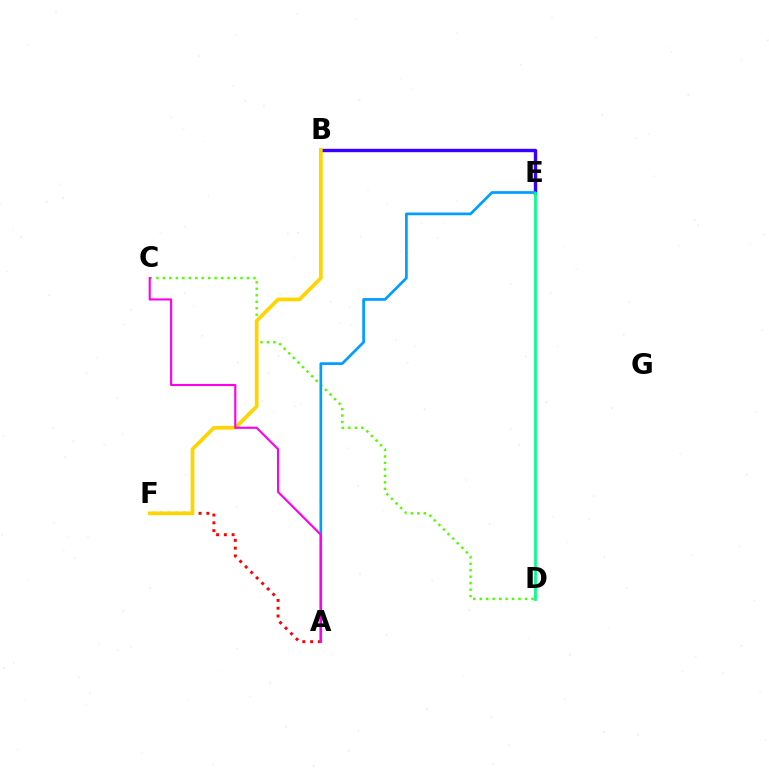{('A', 'F'): [{'color': '#ff0000', 'line_style': 'dotted', 'thickness': 2.11}], ('C', 'D'): [{'color': '#4fff00', 'line_style': 'dotted', 'thickness': 1.76}], ('B', 'E'): [{'color': '#3700ff', 'line_style': 'solid', 'thickness': 2.43}], ('B', 'F'): [{'color': '#ffd500', 'line_style': 'solid', 'thickness': 2.68}], ('A', 'E'): [{'color': '#009eff', 'line_style': 'solid', 'thickness': 1.95}], ('D', 'E'): [{'color': '#00ff86', 'line_style': 'solid', 'thickness': 1.97}], ('A', 'C'): [{'color': '#ff00ed', 'line_style': 'solid', 'thickness': 1.53}]}